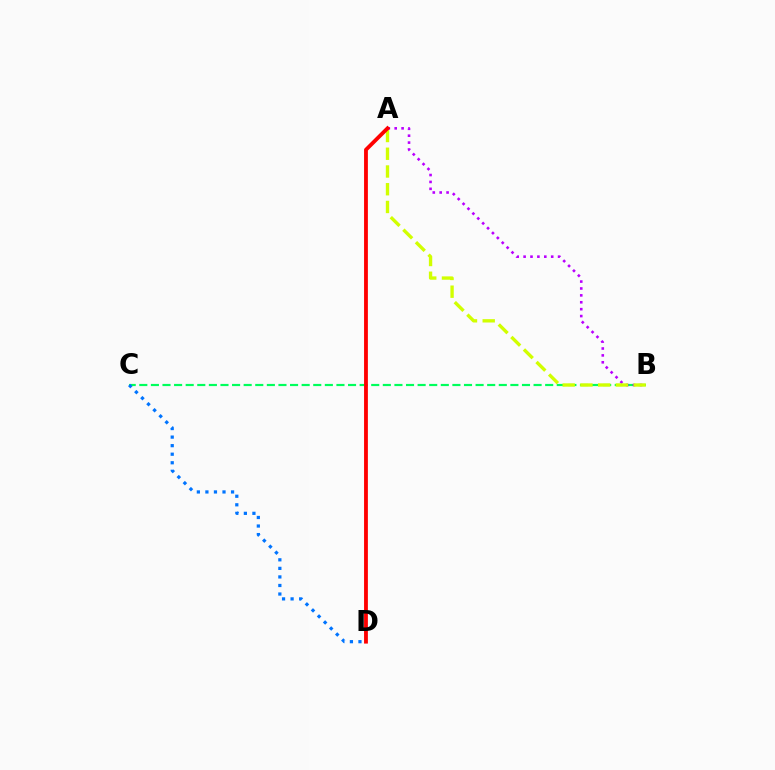{('B', 'C'): [{'color': '#00ff5c', 'line_style': 'dashed', 'thickness': 1.58}], ('A', 'B'): [{'color': '#b900ff', 'line_style': 'dotted', 'thickness': 1.87}, {'color': '#d1ff00', 'line_style': 'dashed', 'thickness': 2.41}], ('C', 'D'): [{'color': '#0074ff', 'line_style': 'dotted', 'thickness': 2.32}], ('A', 'D'): [{'color': '#ff0000', 'line_style': 'solid', 'thickness': 2.75}]}